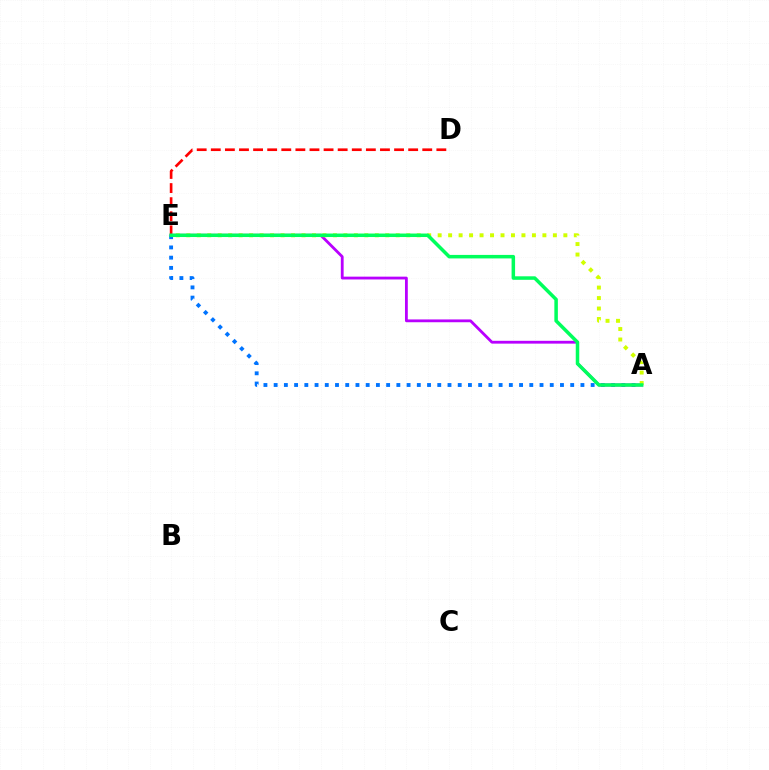{('D', 'E'): [{'color': '#ff0000', 'line_style': 'dashed', 'thickness': 1.92}], ('A', 'E'): [{'color': '#0074ff', 'line_style': 'dotted', 'thickness': 2.78}, {'color': '#b900ff', 'line_style': 'solid', 'thickness': 2.02}, {'color': '#d1ff00', 'line_style': 'dotted', 'thickness': 2.85}, {'color': '#00ff5c', 'line_style': 'solid', 'thickness': 2.53}]}